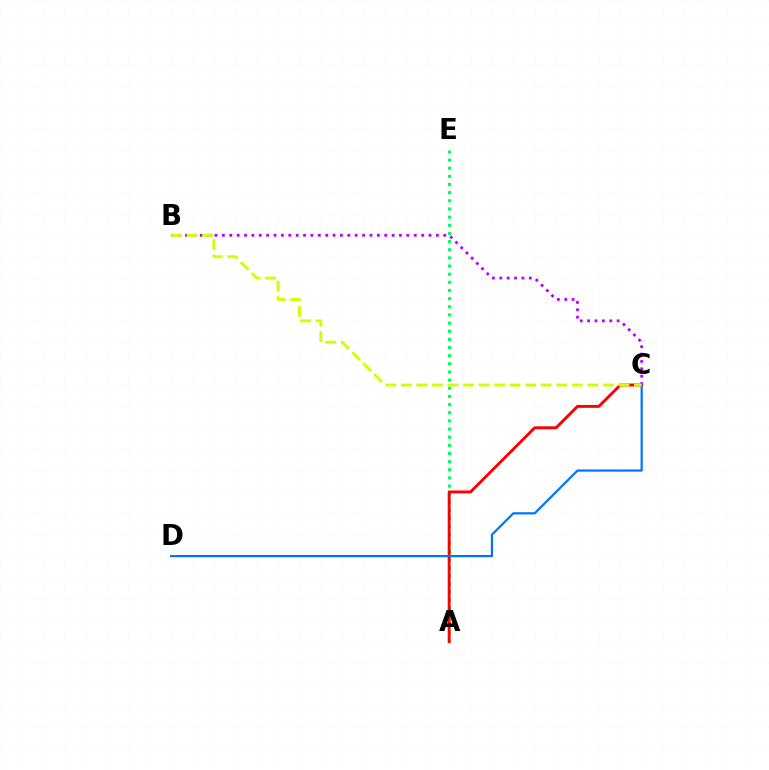{('A', 'E'): [{'color': '#00ff5c', 'line_style': 'dotted', 'thickness': 2.21}], ('A', 'C'): [{'color': '#ff0000', 'line_style': 'solid', 'thickness': 2.11}], ('C', 'D'): [{'color': '#0074ff', 'line_style': 'solid', 'thickness': 1.6}], ('B', 'C'): [{'color': '#b900ff', 'line_style': 'dotted', 'thickness': 2.0}, {'color': '#d1ff00', 'line_style': 'dashed', 'thickness': 2.11}]}